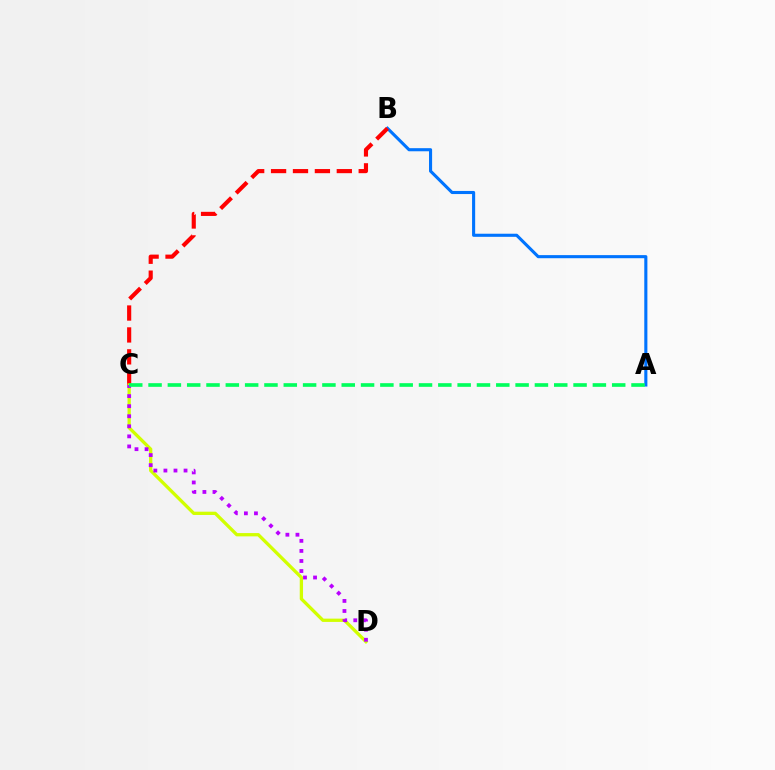{('A', 'B'): [{'color': '#0074ff', 'line_style': 'solid', 'thickness': 2.23}], ('B', 'C'): [{'color': '#ff0000', 'line_style': 'dashed', 'thickness': 2.98}], ('C', 'D'): [{'color': '#d1ff00', 'line_style': 'solid', 'thickness': 2.37}, {'color': '#b900ff', 'line_style': 'dotted', 'thickness': 2.73}], ('A', 'C'): [{'color': '#00ff5c', 'line_style': 'dashed', 'thickness': 2.62}]}